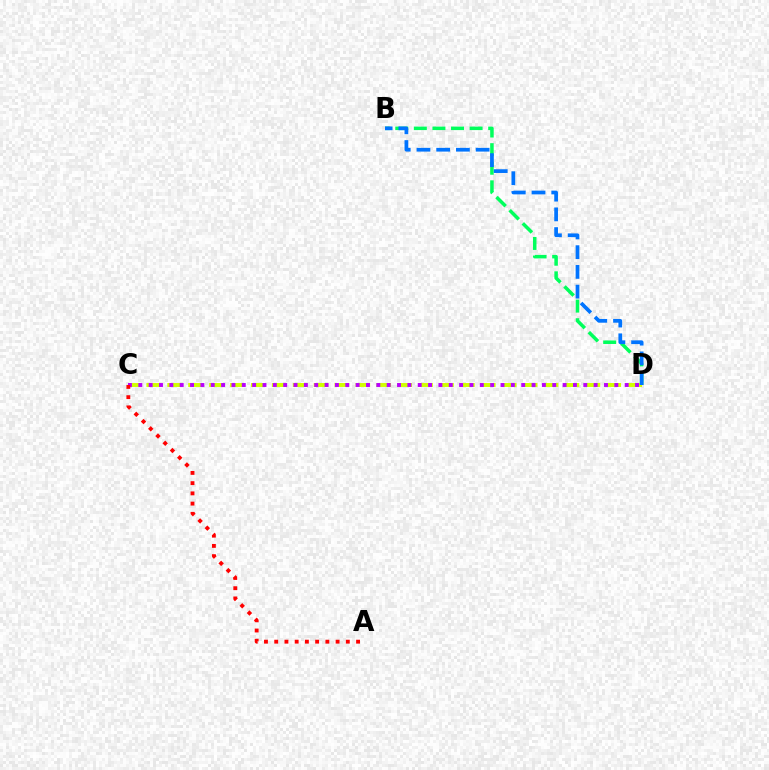{('B', 'D'): [{'color': '#00ff5c', 'line_style': 'dashed', 'thickness': 2.52}, {'color': '#0074ff', 'line_style': 'dashed', 'thickness': 2.68}], ('C', 'D'): [{'color': '#d1ff00', 'line_style': 'dashed', 'thickness': 2.84}, {'color': '#b900ff', 'line_style': 'dotted', 'thickness': 2.81}], ('A', 'C'): [{'color': '#ff0000', 'line_style': 'dotted', 'thickness': 2.78}]}